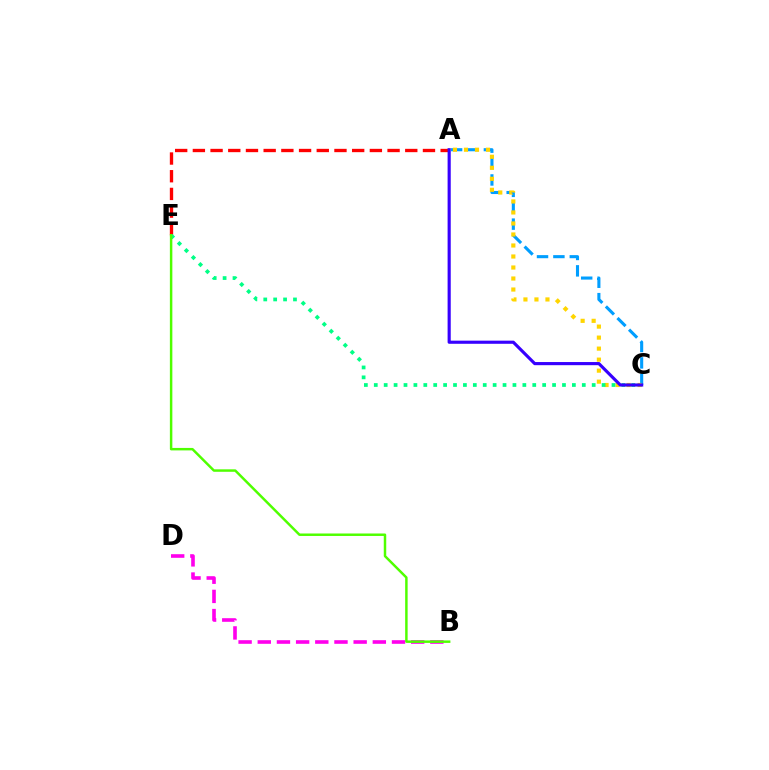{('A', 'C'): [{'color': '#009eff', 'line_style': 'dashed', 'thickness': 2.23}, {'color': '#ffd500', 'line_style': 'dotted', 'thickness': 2.99}, {'color': '#3700ff', 'line_style': 'solid', 'thickness': 2.26}], ('B', 'D'): [{'color': '#ff00ed', 'line_style': 'dashed', 'thickness': 2.61}], ('A', 'E'): [{'color': '#ff0000', 'line_style': 'dashed', 'thickness': 2.4}], ('C', 'E'): [{'color': '#00ff86', 'line_style': 'dotted', 'thickness': 2.69}], ('B', 'E'): [{'color': '#4fff00', 'line_style': 'solid', 'thickness': 1.78}]}